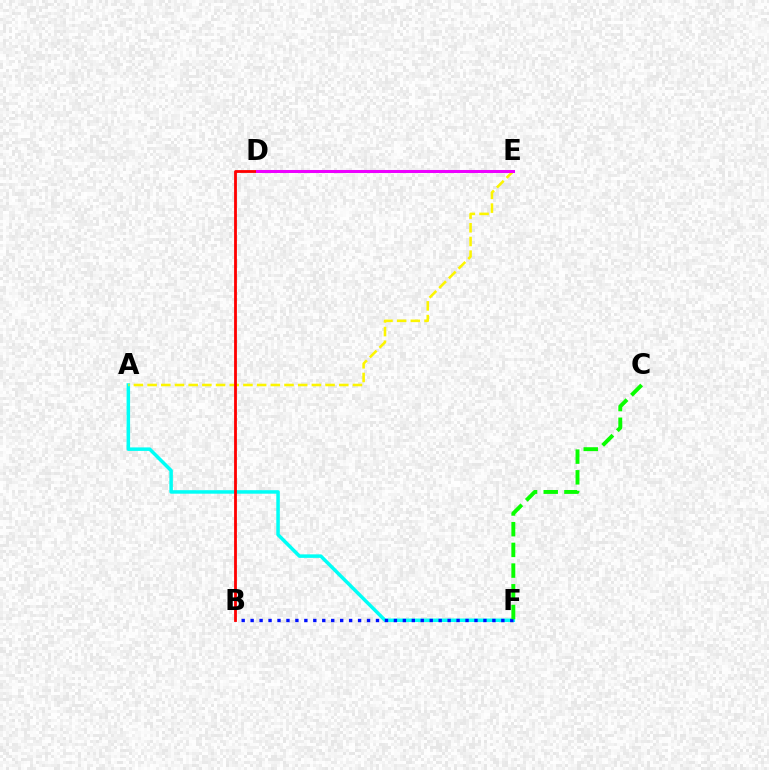{('A', 'F'): [{'color': '#00fff6', 'line_style': 'solid', 'thickness': 2.52}], ('A', 'E'): [{'color': '#fcf500', 'line_style': 'dashed', 'thickness': 1.86}], ('B', 'F'): [{'color': '#0010ff', 'line_style': 'dotted', 'thickness': 2.43}], ('B', 'D'): [{'color': '#ff0000', 'line_style': 'solid', 'thickness': 2.03}], ('C', 'F'): [{'color': '#08ff00', 'line_style': 'dashed', 'thickness': 2.81}], ('D', 'E'): [{'color': '#ee00ff', 'line_style': 'solid', 'thickness': 2.18}]}